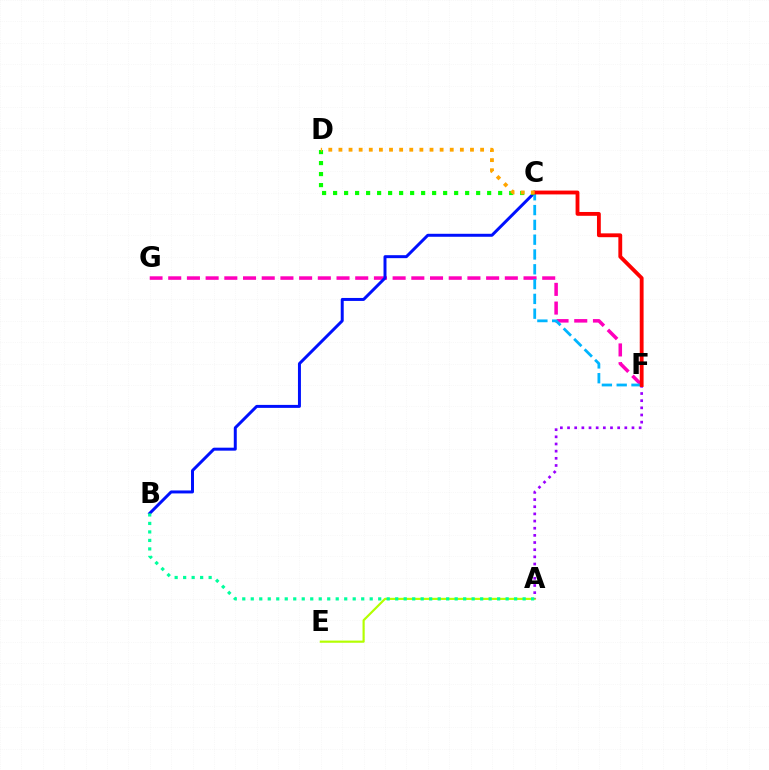{('A', 'E'): [{'color': '#b3ff00', 'line_style': 'solid', 'thickness': 1.56}], ('F', 'G'): [{'color': '#ff00bd', 'line_style': 'dashed', 'thickness': 2.54}], ('B', 'C'): [{'color': '#0010ff', 'line_style': 'solid', 'thickness': 2.14}], ('C', 'D'): [{'color': '#08ff00', 'line_style': 'dotted', 'thickness': 2.99}, {'color': '#ffa500', 'line_style': 'dotted', 'thickness': 2.75}], ('A', 'F'): [{'color': '#9b00ff', 'line_style': 'dotted', 'thickness': 1.95}], ('A', 'B'): [{'color': '#00ff9d', 'line_style': 'dotted', 'thickness': 2.31}], ('C', 'F'): [{'color': '#00b5ff', 'line_style': 'dashed', 'thickness': 2.01}, {'color': '#ff0000', 'line_style': 'solid', 'thickness': 2.76}]}